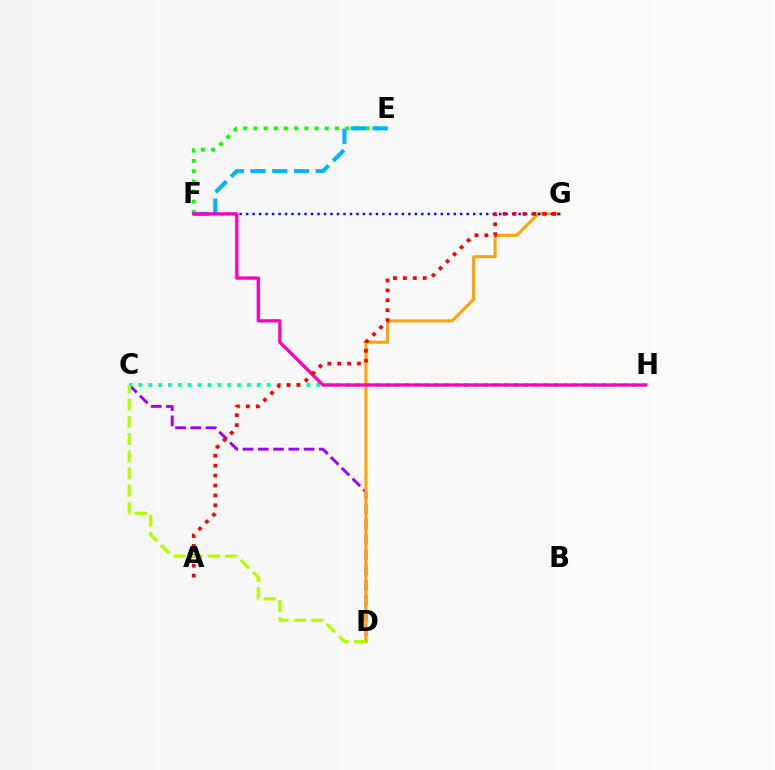{('C', 'D'): [{'color': '#9b00ff', 'line_style': 'dashed', 'thickness': 2.07}, {'color': '#b3ff00', 'line_style': 'dashed', 'thickness': 2.34}], ('D', 'G'): [{'color': '#ffa500', 'line_style': 'solid', 'thickness': 2.21}], ('E', 'F'): [{'color': '#08ff00', 'line_style': 'dotted', 'thickness': 2.77}, {'color': '#00b5ff', 'line_style': 'dashed', 'thickness': 2.95}], ('F', 'G'): [{'color': '#0010ff', 'line_style': 'dotted', 'thickness': 1.76}], ('C', 'H'): [{'color': '#00ff9d', 'line_style': 'dotted', 'thickness': 2.68}], ('F', 'H'): [{'color': '#ff00bd', 'line_style': 'solid', 'thickness': 2.37}], ('A', 'G'): [{'color': '#ff0000', 'line_style': 'dotted', 'thickness': 2.69}]}